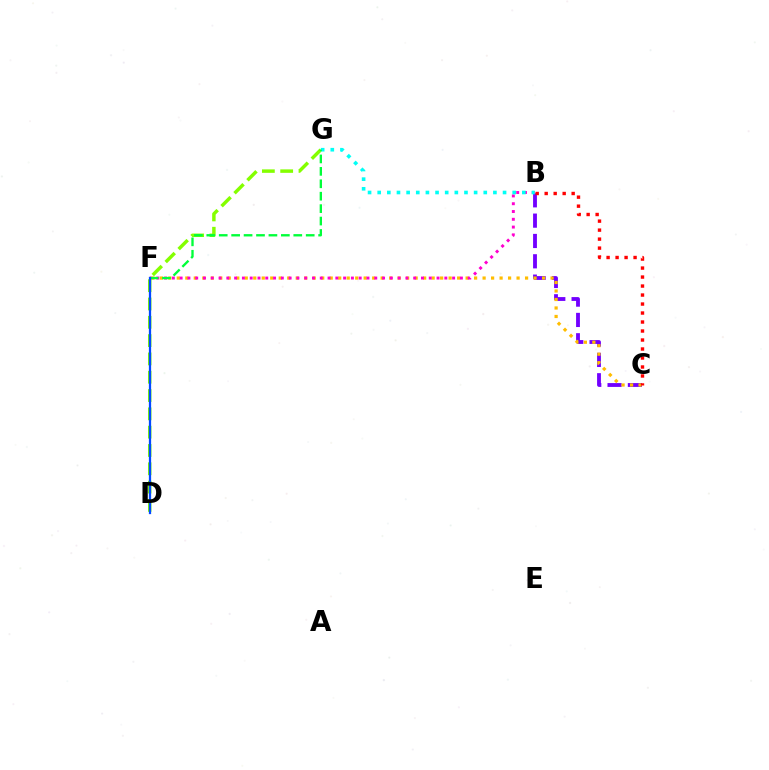{('B', 'C'): [{'color': '#7200ff', 'line_style': 'dashed', 'thickness': 2.76}, {'color': '#ff0000', 'line_style': 'dotted', 'thickness': 2.44}], ('D', 'G'): [{'color': '#84ff00', 'line_style': 'dashed', 'thickness': 2.49}], ('C', 'F'): [{'color': '#ffbd00', 'line_style': 'dotted', 'thickness': 2.31}], ('B', 'F'): [{'color': '#ff00cf', 'line_style': 'dotted', 'thickness': 2.12}], ('B', 'G'): [{'color': '#00fff6', 'line_style': 'dotted', 'thickness': 2.62}], ('F', 'G'): [{'color': '#00ff39', 'line_style': 'dashed', 'thickness': 1.69}], ('D', 'F'): [{'color': '#004bff', 'line_style': 'solid', 'thickness': 1.63}]}